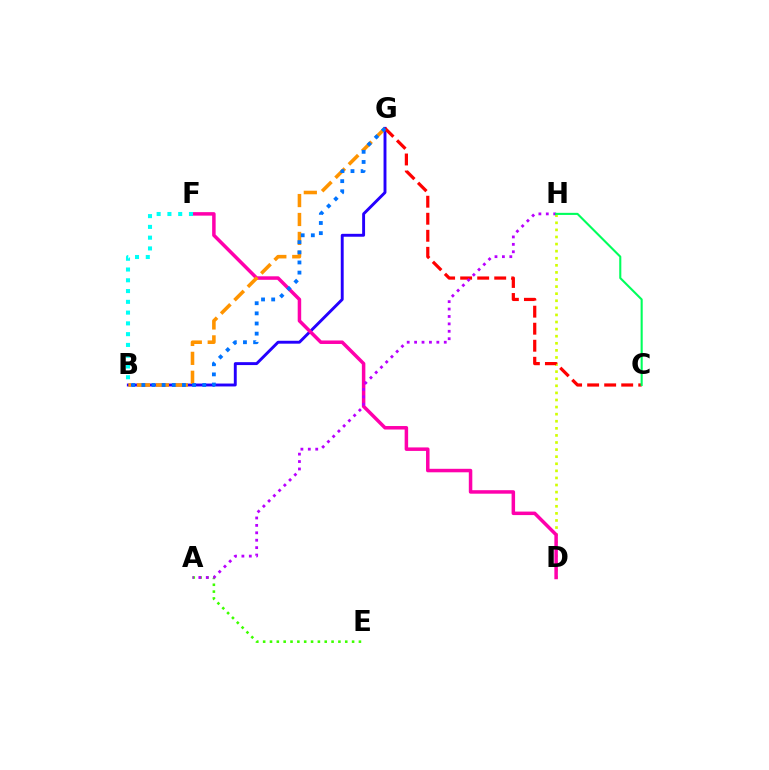{('D', 'H'): [{'color': '#d1ff00', 'line_style': 'dotted', 'thickness': 1.93}], ('A', 'E'): [{'color': '#3dff00', 'line_style': 'dotted', 'thickness': 1.86}], ('B', 'G'): [{'color': '#2500ff', 'line_style': 'solid', 'thickness': 2.09}, {'color': '#ff9400', 'line_style': 'dashed', 'thickness': 2.57}, {'color': '#0074ff', 'line_style': 'dotted', 'thickness': 2.76}], ('D', 'F'): [{'color': '#ff00ac', 'line_style': 'solid', 'thickness': 2.52}], ('C', 'G'): [{'color': '#ff0000', 'line_style': 'dashed', 'thickness': 2.31}], ('A', 'H'): [{'color': '#b900ff', 'line_style': 'dotted', 'thickness': 2.01}], ('B', 'F'): [{'color': '#00fff6', 'line_style': 'dotted', 'thickness': 2.93}], ('C', 'H'): [{'color': '#00ff5c', 'line_style': 'solid', 'thickness': 1.51}]}